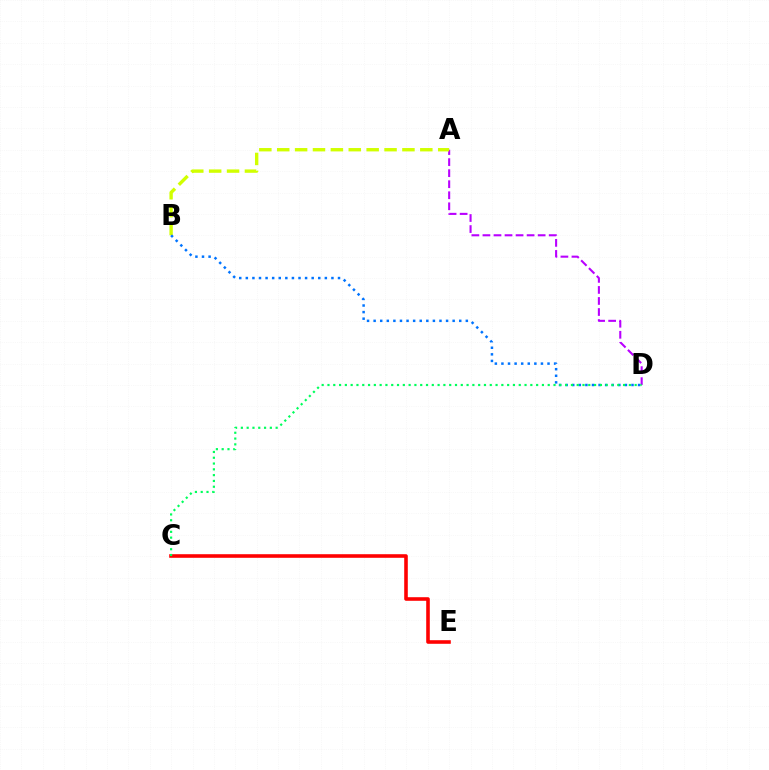{('A', 'D'): [{'color': '#b900ff', 'line_style': 'dashed', 'thickness': 1.5}], ('C', 'E'): [{'color': '#ff0000', 'line_style': 'solid', 'thickness': 2.58}], ('A', 'B'): [{'color': '#d1ff00', 'line_style': 'dashed', 'thickness': 2.43}], ('B', 'D'): [{'color': '#0074ff', 'line_style': 'dotted', 'thickness': 1.79}], ('C', 'D'): [{'color': '#00ff5c', 'line_style': 'dotted', 'thickness': 1.57}]}